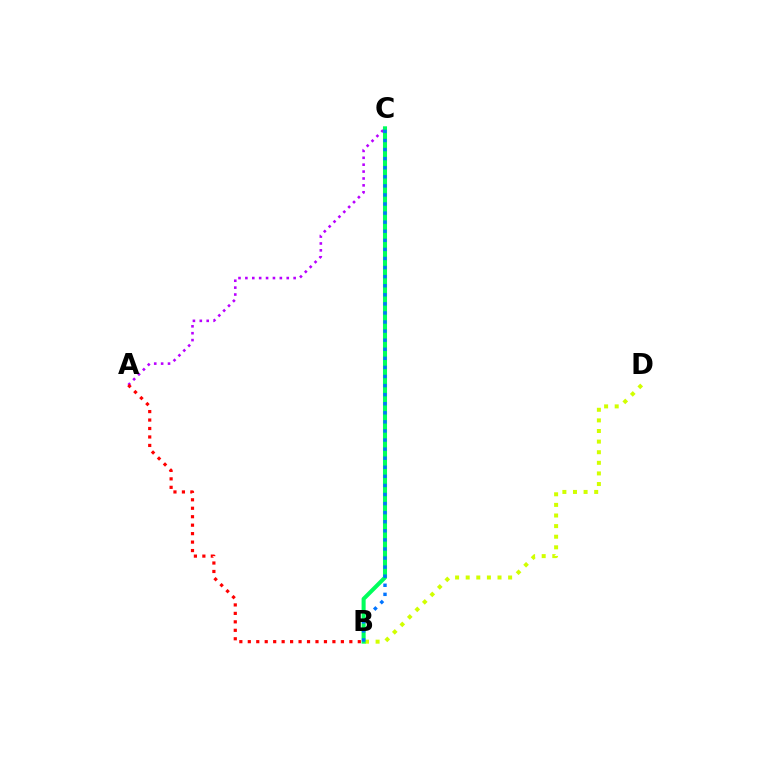{('A', 'C'): [{'color': '#b900ff', 'line_style': 'dotted', 'thickness': 1.87}], ('B', 'D'): [{'color': '#d1ff00', 'line_style': 'dotted', 'thickness': 2.88}], ('B', 'C'): [{'color': '#00ff5c', 'line_style': 'solid', 'thickness': 2.92}, {'color': '#0074ff', 'line_style': 'dotted', 'thickness': 2.47}], ('A', 'B'): [{'color': '#ff0000', 'line_style': 'dotted', 'thickness': 2.3}]}